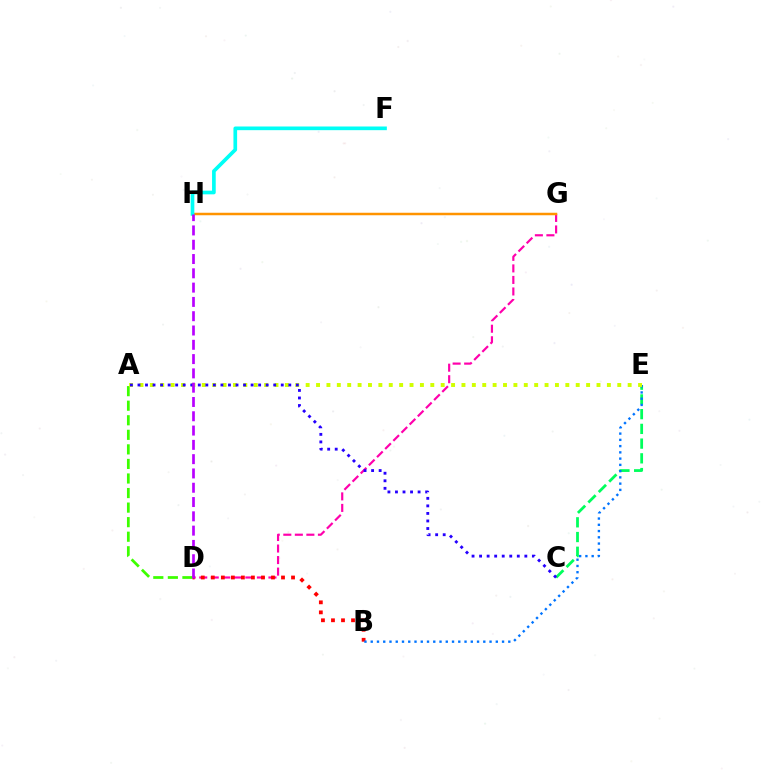{('D', 'G'): [{'color': '#ff00ac', 'line_style': 'dashed', 'thickness': 1.57}], ('B', 'D'): [{'color': '#ff0000', 'line_style': 'dotted', 'thickness': 2.72}], ('C', 'E'): [{'color': '#00ff5c', 'line_style': 'dashed', 'thickness': 2.0}], ('B', 'E'): [{'color': '#0074ff', 'line_style': 'dotted', 'thickness': 1.7}], ('A', 'D'): [{'color': '#3dff00', 'line_style': 'dashed', 'thickness': 1.98}], ('A', 'E'): [{'color': '#d1ff00', 'line_style': 'dotted', 'thickness': 2.82}], ('G', 'H'): [{'color': '#ff9400', 'line_style': 'solid', 'thickness': 1.8}], ('F', 'H'): [{'color': '#00fff6', 'line_style': 'solid', 'thickness': 2.65}], ('A', 'C'): [{'color': '#2500ff', 'line_style': 'dotted', 'thickness': 2.05}], ('D', 'H'): [{'color': '#b900ff', 'line_style': 'dashed', 'thickness': 1.94}]}